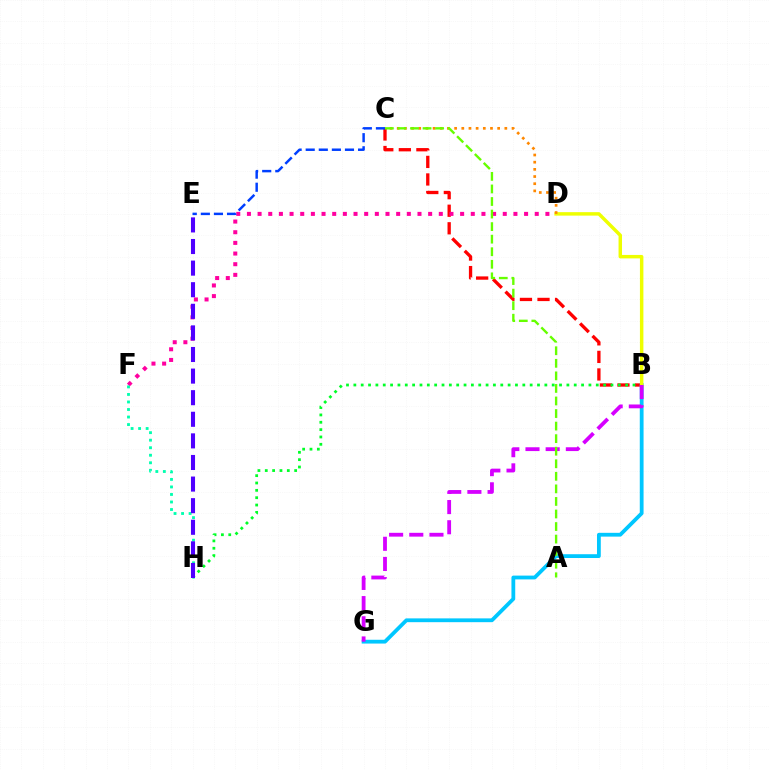{('B', 'C'): [{'color': '#ff0000', 'line_style': 'dashed', 'thickness': 2.38}], ('D', 'F'): [{'color': '#ff00a0', 'line_style': 'dotted', 'thickness': 2.9}], ('C', 'E'): [{'color': '#003fff', 'line_style': 'dashed', 'thickness': 1.78}], ('B', 'G'): [{'color': '#00c7ff', 'line_style': 'solid', 'thickness': 2.73}, {'color': '#d600ff', 'line_style': 'dashed', 'thickness': 2.74}], ('B', 'H'): [{'color': '#00ff27', 'line_style': 'dotted', 'thickness': 2.0}], ('F', 'H'): [{'color': '#00ffaf', 'line_style': 'dotted', 'thickness': 2.05}], ('B', 'D'): [{'color': '#eeff00', 'line_style': 'solid', 'thickness': 2.5}], ('C', 'D'): [{'color': '#ff8800', 'line_style': 'dotted', 'thickness': 1.95}], ('E', 'H'): [{'color': '#4f00ff', 'line_style': 'dashed', 'thickness': 2.93}], ('A', 'C'): [{'color': '#66ff00', 'line_style': 'dashed', 'thickness': 1.71}]}